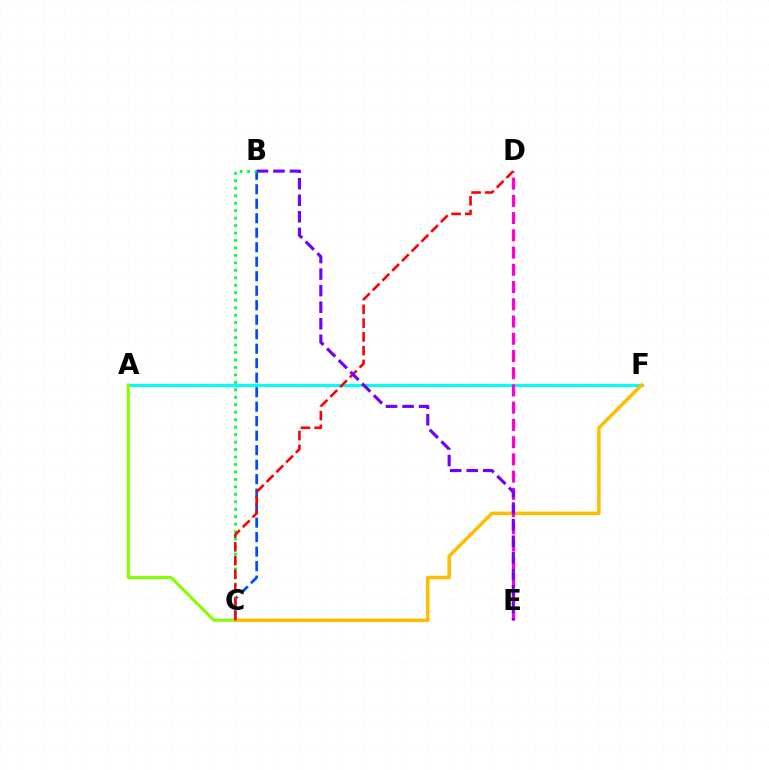{('B', 'C'): [{'color': '#004bff', 'line_style': 'dashed', 'thickness': 1.97}, {'color': '#00ff39', 'line_style': 'dotted', 'thickness': 2.03}], ('A', 'F'): [{'color': '#00fff6', 'line_style': 'solid', 'thickness': 2.27}], ('A', 'C'): [{'color': '#84ff00', 'line_style': 'solid', 'thickness': 2.2}], ('C', 'F'): [{'color': '#ffbd00', 'line_style': 'solid', 'thickness': 2.53}], ('C', 'D'): [{'color': '#ff0000', 'line_style': 'dashed', 'thickness': 1.87}], ('D', 'E'): [{'color': '#ff00cf', 'line_style': 'dashed', 'thickness': 2.34}], ('B', 'E'): [{'color': '#7200ff', 'line_style': 'dashed', 'thickness': 2.25}]}